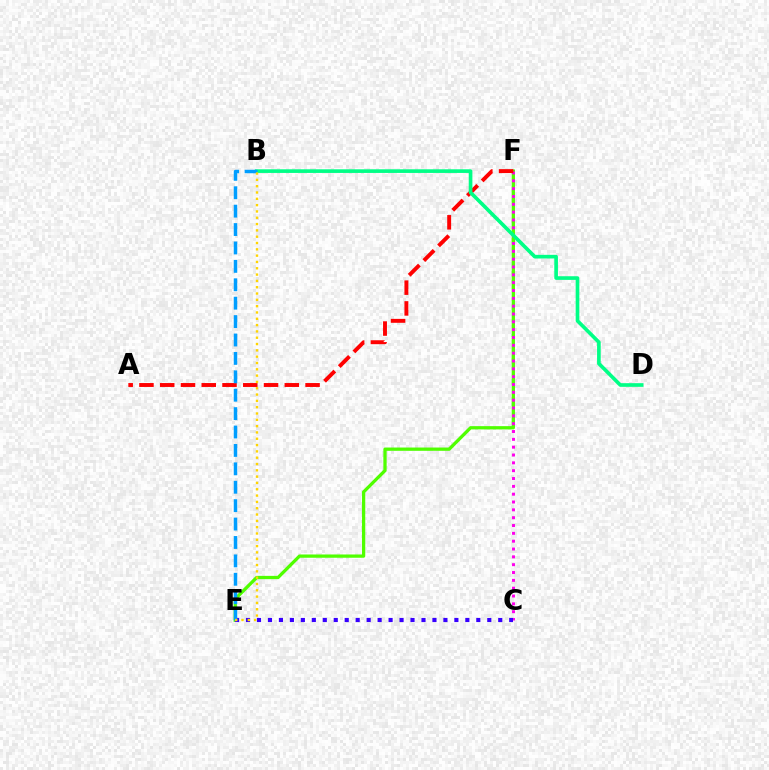{('E', 'F'): [{'color': '#4fff00', 'line_style': 'solid', 'thickness': 2.36}], ('C', 'F'): [{'color': '#ff00ed', 'line_style': 'dotted', 'thickness': 2.13}], ('A', 'F'): [{'color': '#ff0000', 'line_style': 'dashed', 'thickness': 2.82}], ('B', 'D'): [{'color': '#00ff86', 'line_style': 'solid', 'thickness': 2.63}], ('C', 'E'): [{'color': '#3700ff', 'line_style': 'dotted', 'thickness': 2.98}], ('B', 'E'): [{'color': '#009eff', 'line_style': 'dashed', 'thickness': 2.5}, {'color': '#ffd500', 'line_style': 'dotted', 'thickness': 1.72}]}